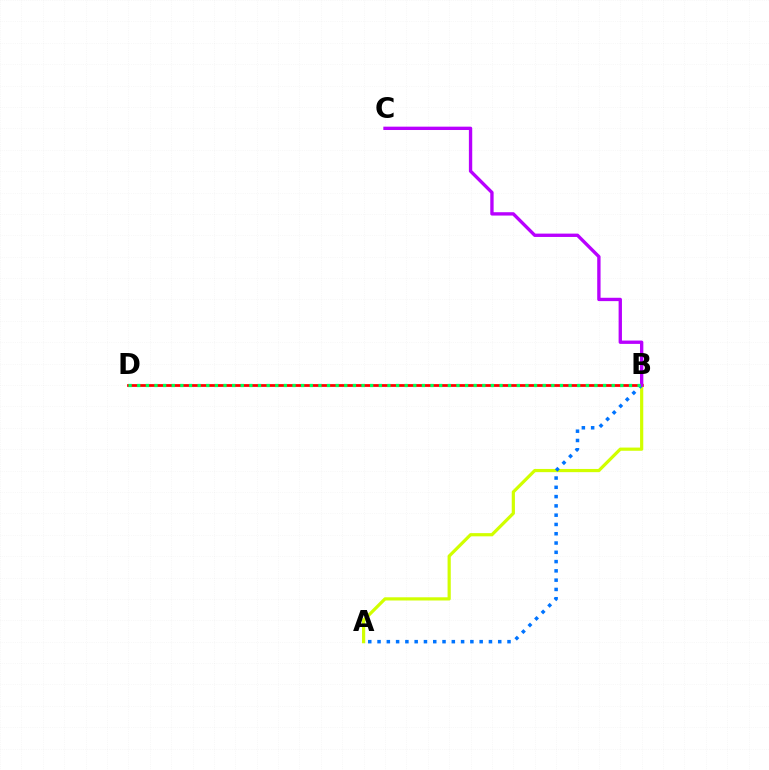{('B', 'D'): [{'color': '#ff0000', 'line_style': 'solid', 'thickness': 1.99}, {'color': '#00ff5c', 'line_style': 'dotted', 'thickness': 2.34}], ('A', 'B'): [{'color': '#d1ff00', 'line_style': 'solid', 'thickness': 2.31}, {'color': '#0074ff', 'line_style': 'dotted', 'thickness': 2.52}], ('B', 'C'): [{'color': '#b900ff', 'line_style': 'solid', 'thickness': 2.41}]}